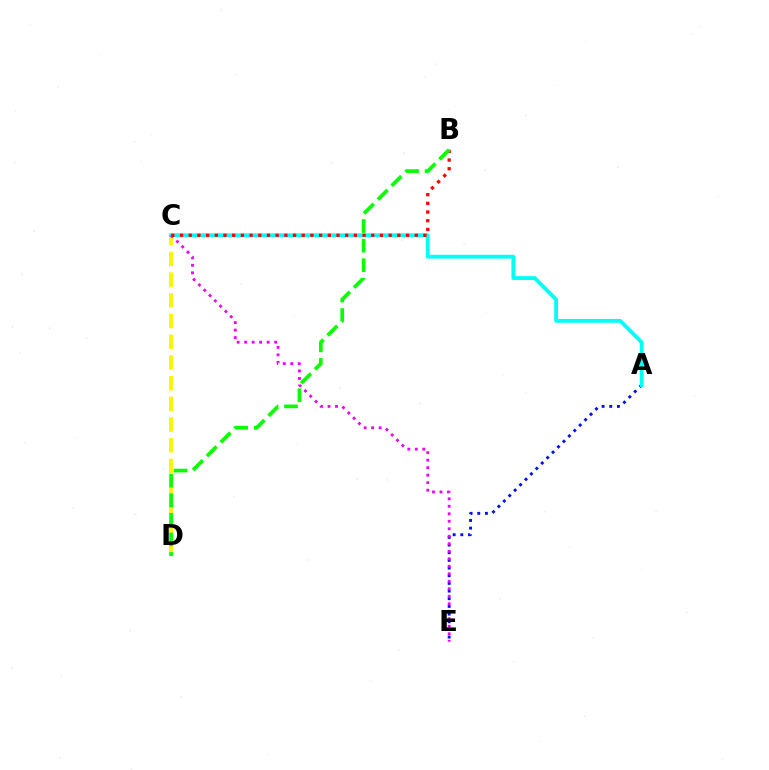{('C', 'D'): [{'color': '#fcf500', 'line_style': 'dashed', 'thickness': 2.81}], ('A', 'E'): [{'color': '#0010ff', 'line_style': 'dotted', 'thickness': 2.08}], ('A', 'C'): [{'color': '#00fff6', 'line_style': 'solid', 'thickness': 2.74}], ('C', 'E'): [{'color': '#ee00ff', 'line_style': 'dotted', 'thickness': 2.04}], ('B', 'C'): [{'color': '#ff0000', 'line_style': 'dotted', 'thickness': 2.36}], ('B', 'D'): [{'color': '#08ff00', 'line_style': 'dashed', 'thickness': 2.66}]}